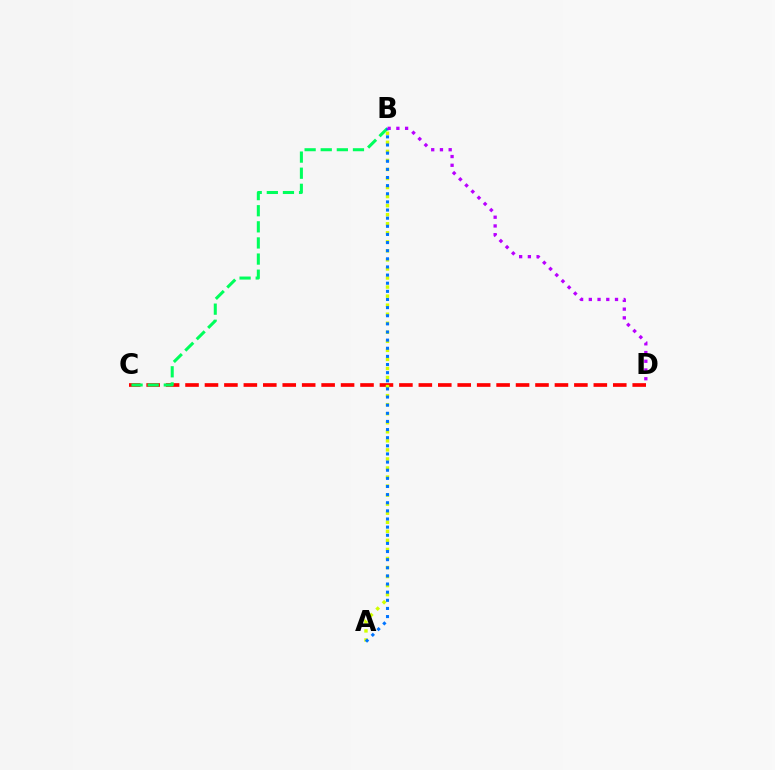{('C', 'D'): [{'color': '#ff0000', 'line_style': 'dashed', 'thickness': 2.64}], ('B', 'C'): [{'color': '#00ff5c', 'line_style': 'dashed', 'thickness': 2.19}], ('A', 'B'): [{'color': '#d1ff00', 'line_style': 'dotted', 'thickness': 2.46}, {'color': '#0074ff', 'line_style': 'dotted', 'thickness': 2.21}], ('B', 'D'): [{'color': '#b900ff', 'line_style': 'dotted', 'thickness': 2.37}]}